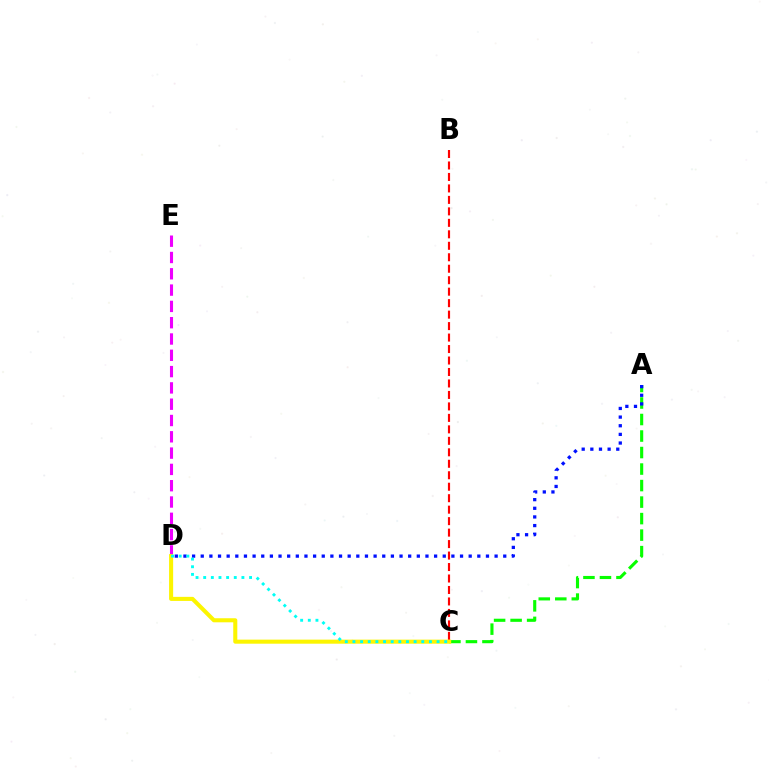{('A', 'C'): [{'color': '#08ff00', 'line_style': 'dashed', 'thickness': 2.24}], ('B', 'C'): [{'color': '#ff0000', 'line_style': 'dashed', 'thickness': 1.56}], ('D', 'E'): [{'color': '#ee00ff', 'line_style': 'dashed', 'thickness': 2.21}], ('A', 'D'): [{'color': '#0010ff', 'line_style': 'dotted', 'thickness': 2.35}], ('C', 'D'): [{'color': '#fcf500', 'line_style': 'solid', 'thickness': 2.92}, {'color': '#00fff6', 'line_style': 'dotted', 'thickness': 2.08}]}